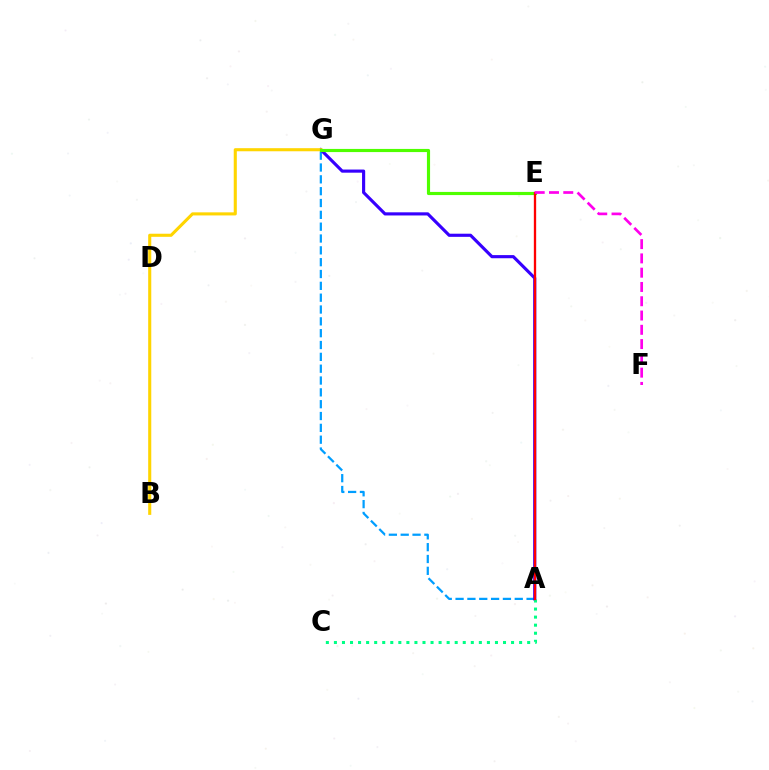{('A', 'G'): [{'color': '#009eff', 'line_style': 'dashed', 'thickness': 1.61}, {'color': '#3700ff', 'line_style': 'solid', 'thickness': 2.26}], ('B', 'G'): [{'color': '#ffd500', 'line_style': 'solid', 'thickness': 2.22}], ('E', 'G'): [{'color': '#4fff00', 'line_style': 'solid', 'thickness': 2.26}], ('A', 'C'): [{'color': '#00ff86', 'line_style': 'dotted', 'thickness': 2.19}], ('A', 'E'): [{'color': '#ff0000', 'line_style': 'solid', 'thickness': 1.67}], ('E', 'F'): [{'color': '#ff00ed', 'line_style': 'dashed', 'thickness': 1.94}]}